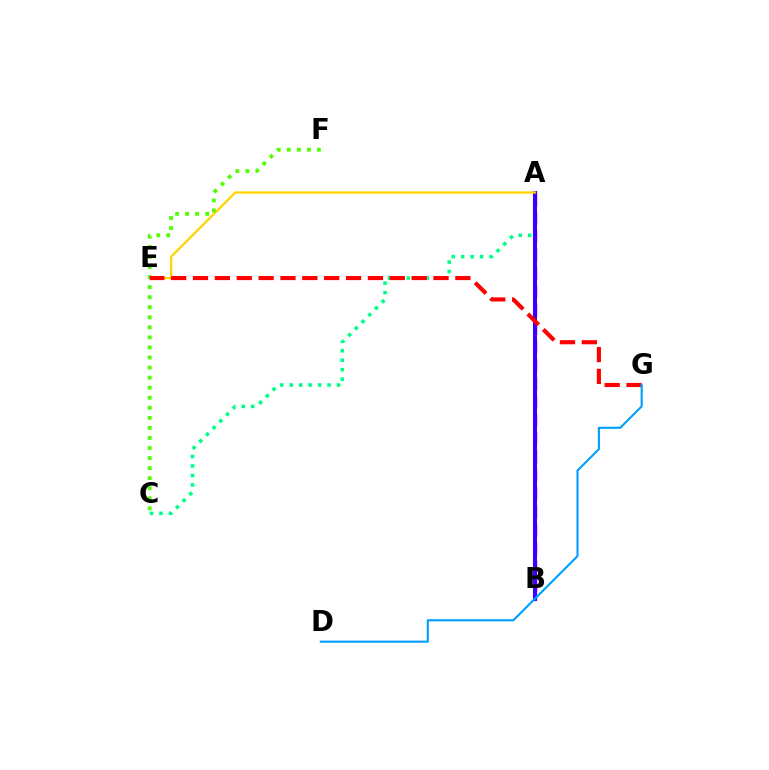{('A', 'C'): [{'color': '#00ff86', 'line_style': 'dotted', 'thickness': 2.57}], ('A', 'B'): [{'color': '#ff00ed', 'line_style': 'dashed', 'thickness': 2.49}, {'color': '#3700ff', 'line_style': 'solid', 'thickness': 2.92}], ('A', 'E'): [{'color': '#ffd500', 'line_style': 'solid', 'thickness': 1.65}], ('C', 'F'): [{'color': '#4fff00', 'line_style': 'dotted', 'thickness': 2.73}], ('E', 'G'): [{'color': '#ff0000', 'line_style': 'dashed', 'thickness': 2.97}], ('D', 'G'): [{'color': '#009eff', 'line_style': 'solid', 'thickness': 1.53}]}